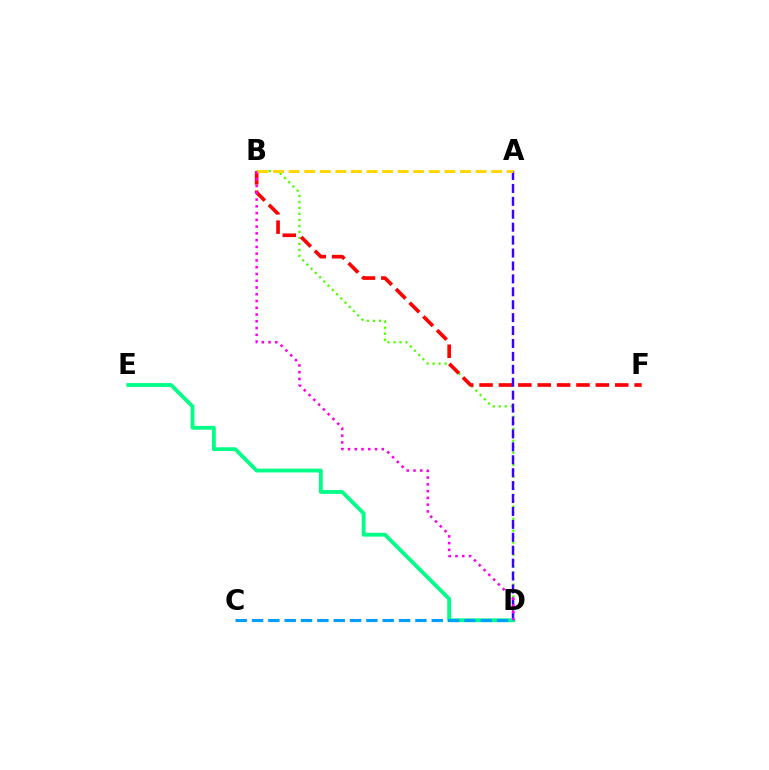{('B', 'D'): [{'color': '#4fff00', 'line_style': 'dotted', 'thickness': 1.63}, {'color': '#ff00ed', 'line_style': 'dotted', 'thickness': 1.84}], ('B', 'F'): [{'color': '#ff0000', 'line_style': 'dashed', 'thickness': 2.63}], ('A', 'D'): [{'color': '#3700ff', 'line_style': 'dashed', 'thickness': 1.76}], ('D', 'E'): [{'color': '#00ff86', 'line_style': 'solid', 'thickness': 2.74}], ('A', 'B'): [{'color': '#ffd500', 'line_style': 'dashed', 'thickness': 2.12}], ('C', 'D'): [{'color': '#009eff', 'line_style': 'dashed', 'thickness': 2.22}]}